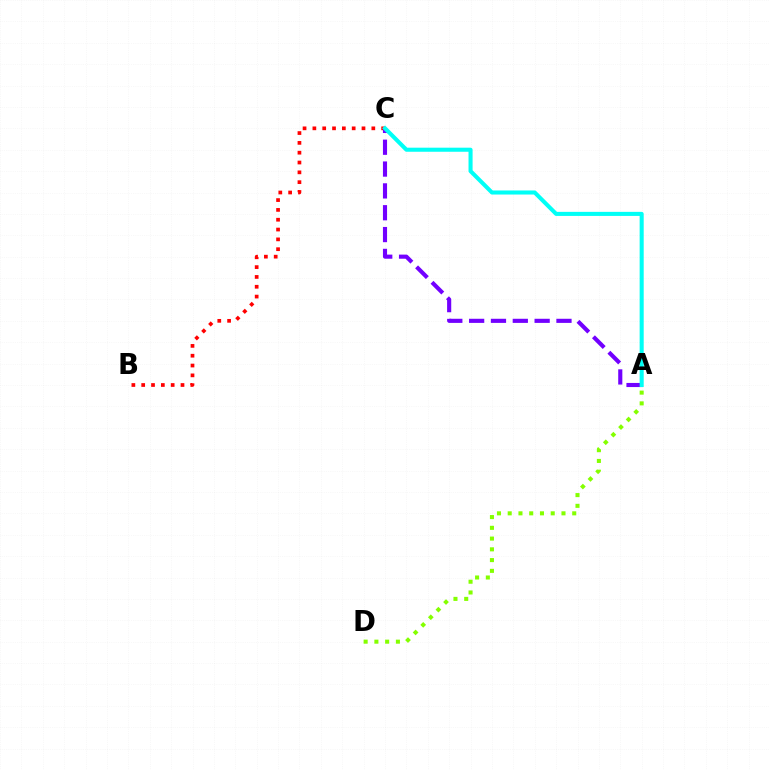{('B', 'C'): [{'color': '#ff0000', 'line_style': 'dotted', 'thickness': 2.67}], ('A', 'C'): [{'color': '#7200ff', 'line_style': 'dashed', 'thickness': 2.97}, {'color': '#00fff6', 'line_style': 'solid', 'thickness': 2.93}], ('A', 'D'): [{'color': '#84ff00', 'line_style': 'dotted', 'thickness': 2.92}]}